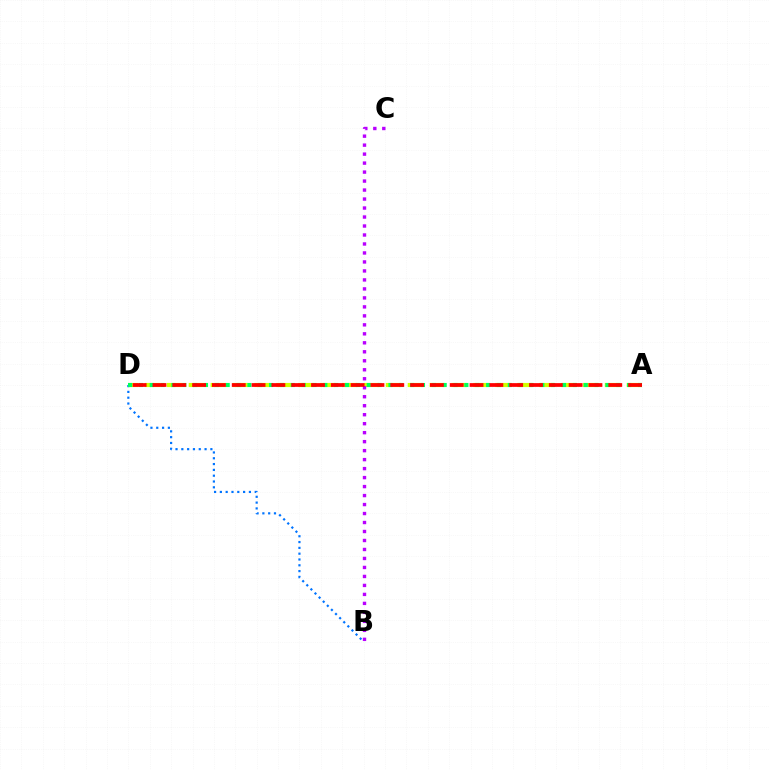{('A', 'D'): [{'color': '#d1ff00', 'line_style': 'dashed', 'thickness': 2.98}, {'color': '#00ff5c', 'line_style': 'dotted', 'thickness': 2.95}, {'color': '#ff0000', 'line_style': 'dashed', 'thickness': 2.69}], ('B', 'D'): [{'color': '#0074ff', 'line_style': 'dotted', 'thickness': 1.58}], ('B', 'C'): [{'color': '#b900ff', 'line_style': 'dotted', 'thickness': 2.44}]}